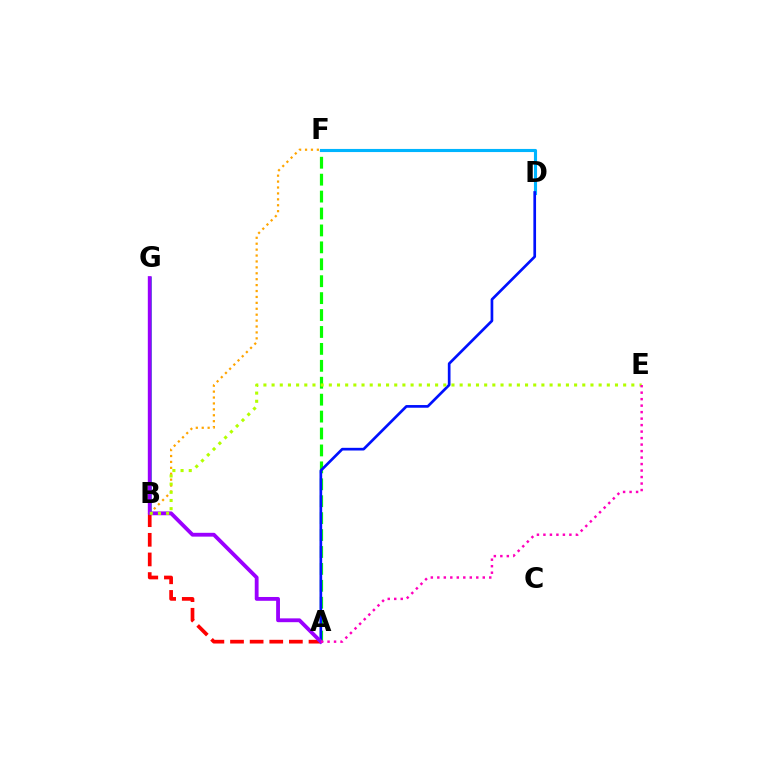{('A', 'F'): [{'color': '#08ff00', 'line_style': 'dashed', 'thickness': 2.3}], ('B', 'G'): [{'color': '#00ff9d', 'line_style': 'solid', 'thickness': 2.0}], ('B', 'F'): [{'color': '#ffa500', 'line_style': 'dotted', 'thickness': 1.61}], ('A', 'B'): [{'color': '#ff0000', 'line_style': 'dashed', 'thickness': 2.67}], ('D', 'F'): [{'color': '#00b5ff', 'line_style': 'solid', 'thickness': 2.24}], ('A', 'D'): [{'color': '#0010ff', 'line_style': 'solid', 'thickness': 1.93}], ('A', 'G'): [{'color': '#9b00ff', 'line_style': 'solid', 'thickness': 2.75}], ('B', 'E'): [{'color': '#b3ff00', 'line_style': 'dotted', 'thickness': 2.22}], ('A', 'E'): [{'color': '#ff00bd', 'line_style': 'dotted', 'thickness': 1.76}]}